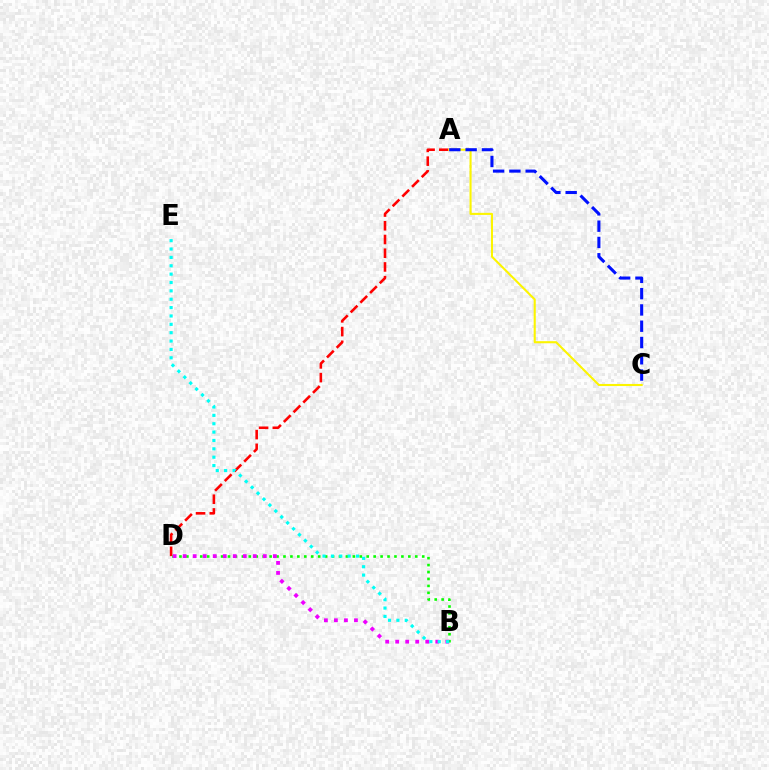{('A', 'D'): [{'color': '#ff0000', 'line_style': 'dashed', 'thickness': 1.86}], ('A', 'C'): [{'color': '#fcf500', 'line_style': 'solid', 'thickness': 1.51}, {'color': '#0010ff', 'line_style': 'dashed', 'thickness': 2.21}], ('B', 'D'): [{'color': '#08ff00', 'line_style': 'dotted', 'thickness': 1.88}, {'color': '#ee00ff', 'line_style': 'dotted', 'thickness': 2.72}], ('B', 'E'): [{'color': '#00fff6', 'line_style': 'dotted', 'thickness': 2.27}]}